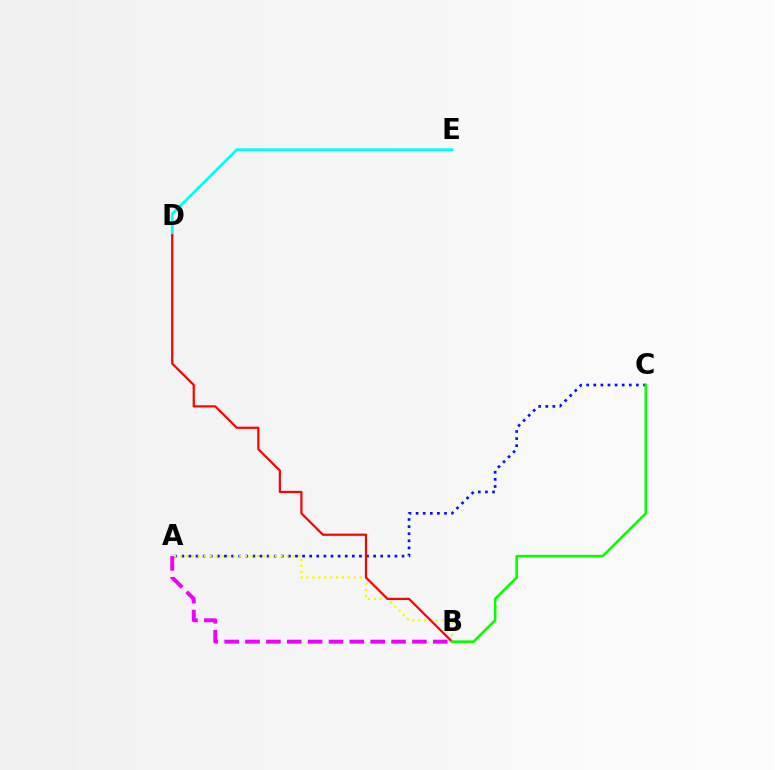{('A', 'C'): [{'color': '#0010ff', 'line_style': 'dotted', 'thickness': 1.93}], ('A', 'B'): [{'color': '#fcf500', 'line_style': 'dotted', 'thickness': 1.61}, {'color': '#ee00ff', 'line_style': 'dashed', 'thickness': 2.83}], ('D', 'E'): [{'color': '#00fff6', 'line_style': 'solid', 'thickness': 2.0}], ('B', 'D'): [{'color': '#ff0000', 'line_style': 'solid', 'thickness': 1.59}], ('B', 'C'): [{'color': '#08ff00', 'line_style': 'solid', 'thickness': 1.87}]}